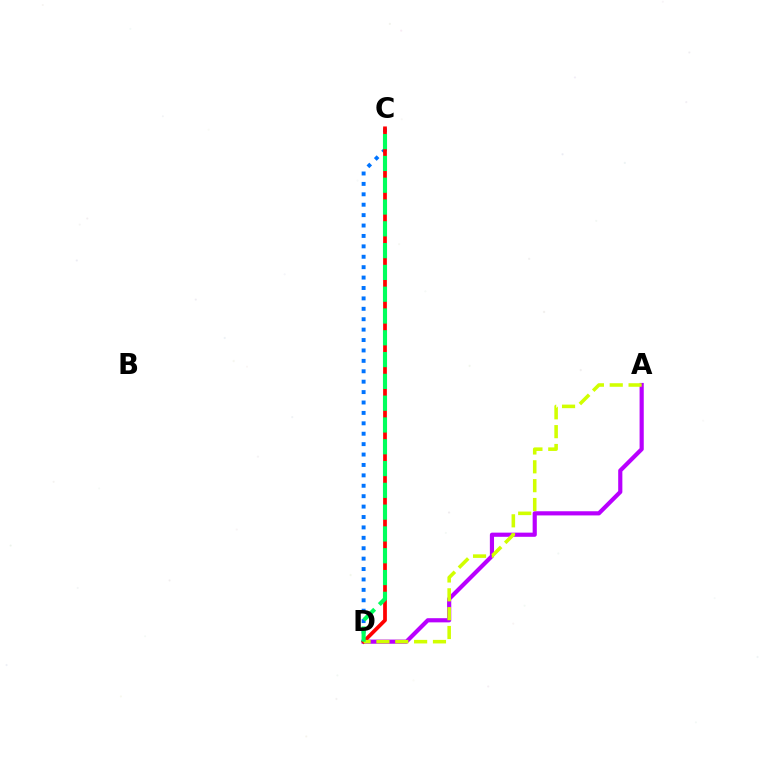{('A', 'D'): [{'color': '#b900ff', 'line_style': 'solid', 'thickness': 3.0}, {'color': '#d1ff00', 'line_style': 'dashed', 'thickness': 2.56}], ('C', 'D'): [{'color': '#0074ff', 'line_style': 'dotted', 'thickness': 2.83}, {'color': '#ff0000', 'line_style': 'solid', 'thickness': 2.69}, {'color': '#00ff5c', 'line_style': 'dashed', 'thickness': 2.96}]}